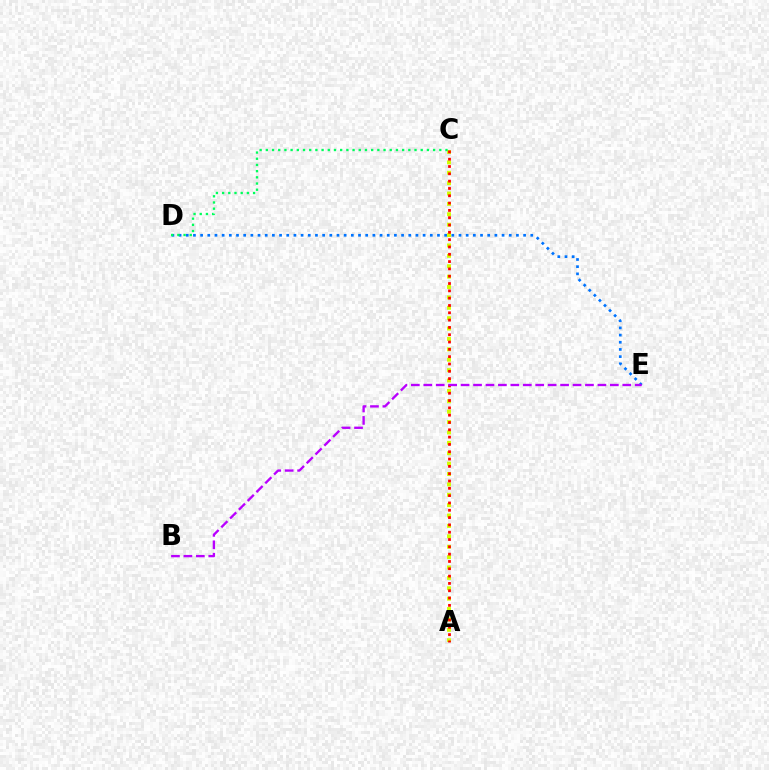{('A', 'C'): [{'color': '#d1ff00', 'line_style': 'dotted', 'thickness': 2.82}, {'color': '#ff0000', 'line_style': 'dotted', 'thickness': 1.99}], ('D', 'E'): [{'color': '#0074ff', 'line_style': 'dotted', 'thickness': 1.95}], ('B', 'E'): [{'color': '#b900ff', 'line_style': 'dashed', 'thickness': 1.69}], ('C', 'D'): [{'color': '#00ff5c', 'line_style': 'dotted', 'thickness': 1.68}]}